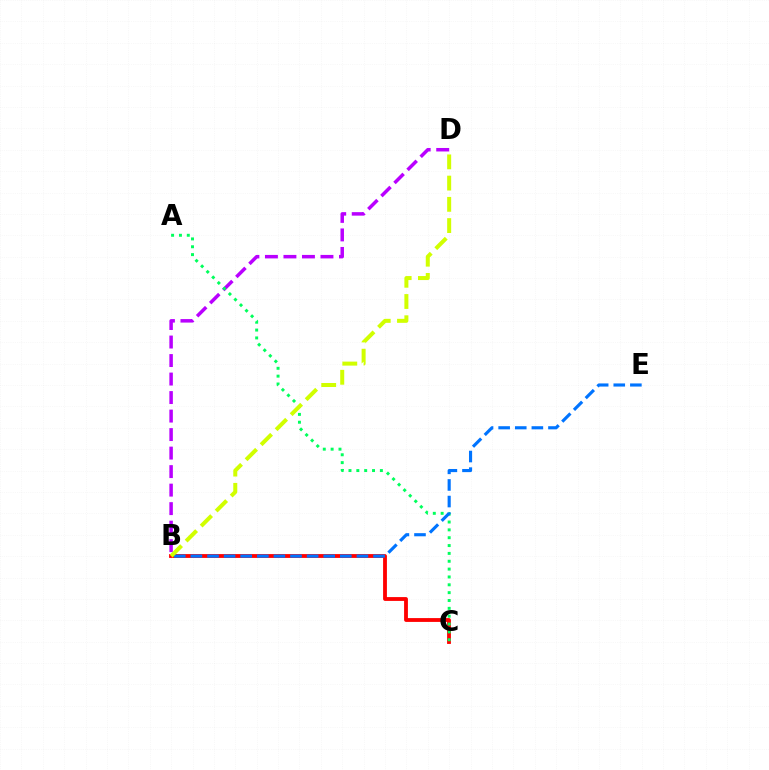{('B', 'C'): [{'color': '#ff0000', 'line_style': 'solid', 'thickness': 2.75}], ('B', 'D'): [{'color': '#b900ff', 'line_style': 'dashed', 'thickness': 2.51}, {'color': '#d1ff00', 'line_style': 'dashed', 'thickness': 2.88}], ('A', 'C'): [{'color': '#00ff5c', 'line_style': 'dotted', 'thickness': 2.13}], ('B', 'E'): [{'color': '#0074ff', 'line_style': 'dashed', 'thickness': 2.26}]}